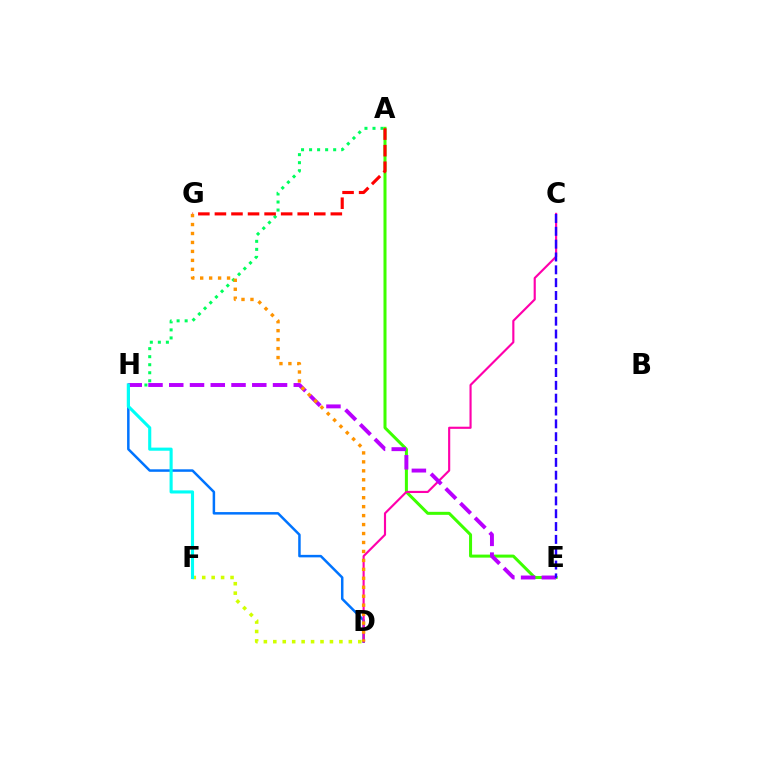{('A', 'H'): [{'color': '#00ff5c', 'line_style': 'dotted', 'thickness': 2.18}], ('D', 'H'): [{'color': '#0074ff', 'line_style': 'solid', 'thickness': 1.8}], ('A', 'E'): [{'color': '#3dff00', 'line_style': 'solid', 'thickness': 2.18}], ('C', 'D'): [{'color': '#ff00ac', 'line_style': 'solid', 'thickness': 1.54}], ('E', 'H'): [{'color': '#b900ff', 'line_style': 'dashed', 'thickness': 2.82}], ('A', 'G'): [{'color': '#ff0000', 'line_style': 'dashed', 'thickness': 2.25}], ('D', 'G'): [{'color': '#ff9400', 'line_style': 'dotted', 'thickness': 2.43}], ('D', 'F'): [{'color': '#d1ff00', 'line_style': 'dotted', 'thickness': 2.56}], ('C', 'E'): [{'color': '#2500ff', 'line_style': 'dashed', 'thickness': 1.74}], ('F', 'H'): [{'color': '#00fff6', 'line_style': 'solid', 'thickness': 2.24}]}